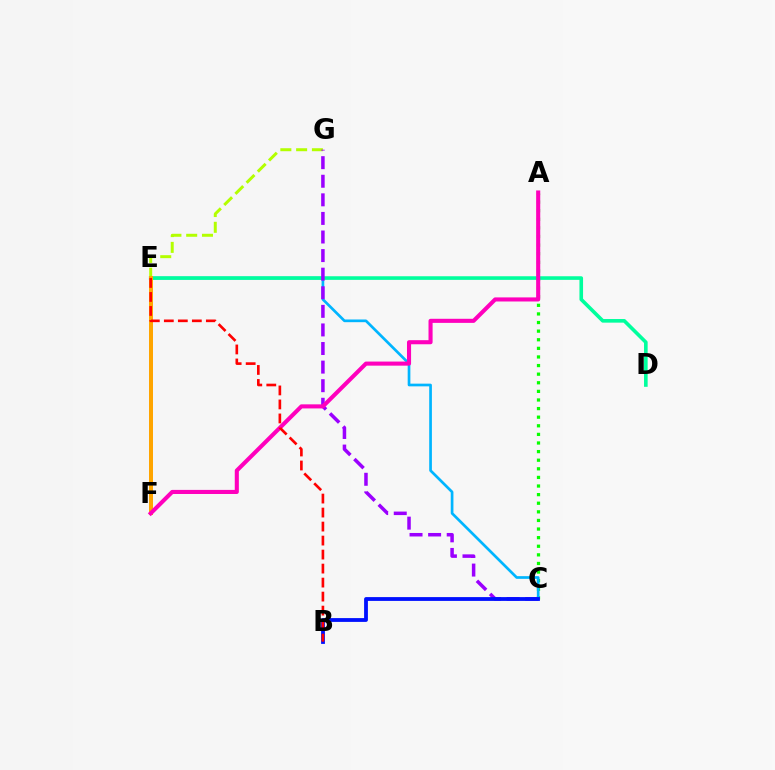{('F', 'G'): [{'color': '#b3ff00', 'line_style': 'dashed', 'thickness': 2.14}], ('A', 'C'): [{'color': '#08ff00', 'line_style': 'dotted', 'thickness': 2.34}], ('C', 'E'): [{'color': '#00b5ff', 'line_style': 'solid', 'thickness': 1.94}], ('D', 'E'): [{'color': '#00ff9d', 'line_style': 'solid', 'thickness': 2.6}], ('E', 'F'): [{'color': '#ffa500', 'line_style': 'solid', 'thickness': 2.88}], ('C', 'G'): [{'color': '#9b00ff', 'line_style': 'dashed', 'thickness': 2.52}], ('B', 'C'): [{'color': '#0010ff', 'line_style': 'solid', 'thickness': 2.74}], ('A', 'F'): [{'color': '#ff00bd', 'line_style': 'solid', 'thickness': 2.94}], ('B', 'E'): [{'color': '#ff0000', 'line_style': 'dashed', 'thickness': 1.9}]}